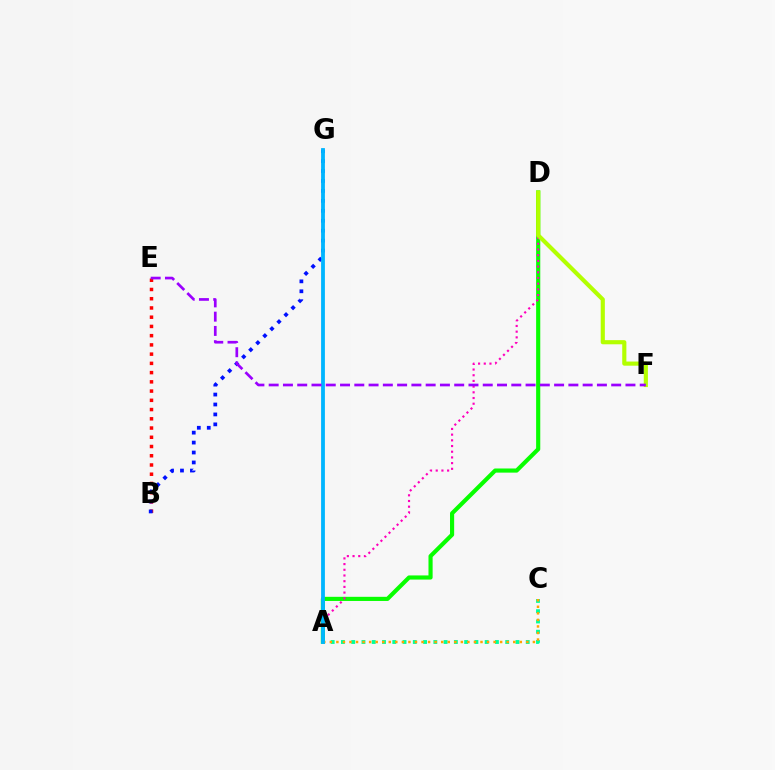{('B', 'E'): [{'color': '#ff0000', 'line_style': 'dotted', 'thickness': 2.51}], ('A', 'D'): [{'color': '#08ff00', 'line_style': 'solid', 'thickness': 2.98}, {'color': '#ff00bd', 'line_style': 'dotted', 'thickness': 1.55}], ('A', 'C'): [{'color': '#00ff9d', 'line_style': 'dotted', 'thickness': 2.79}, {'color': '#ffa500', 'line_style': 'dotted', 'thickness': 1.78}], ('B', 'G'): [{'color': '#0010ff', 'line_style': 'dotted', 'thickness': 2.7}], ('D', 'F'): [{'color': '#b3ff00', 'line_style': 'solid', 'thickness': 2.98}], ('A', 'G'): [{'color': '#00b5ff', 'line_style': 'solid', 'thickness': 2.74}], ('E', 'F'): [{'color': '#9b00ff', 'line_style': 'dashed', 'thickness': 1.94}]}